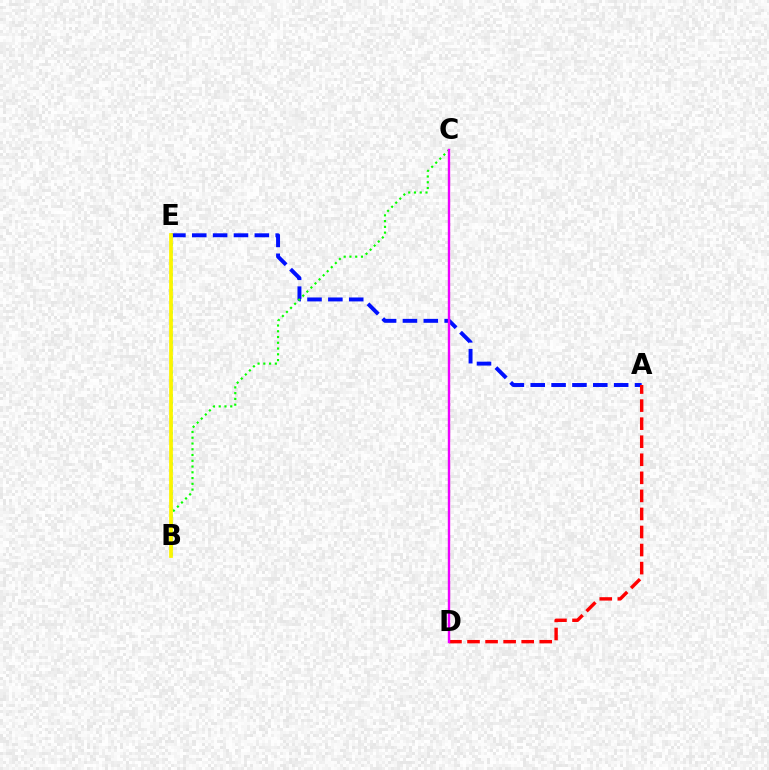{('A', 'E'): [{'color': '#0010ff', 'line_style': 'dashed', 'thickness': 2.83}], ('B', 'C'): [{'color': '#08ff00', 'line_style': 'dotted', 'thickness': 1.56}], ('B', 'E'): [{'color': '#00fff6', 'line_style': 'dotted', 'thickness': 2.05}, {'color': '#fcf500', 'line_style': 'solid', 'thickness': 2.69}], ('A', 'D'): [{'color': '#ff0000', 'line_style': 'dashed', 'thickness': 2.45}], ('C', 'D'): [{'color': '#ee00ff', 'line_style': 'solid', 'thickness': 1.72}]}